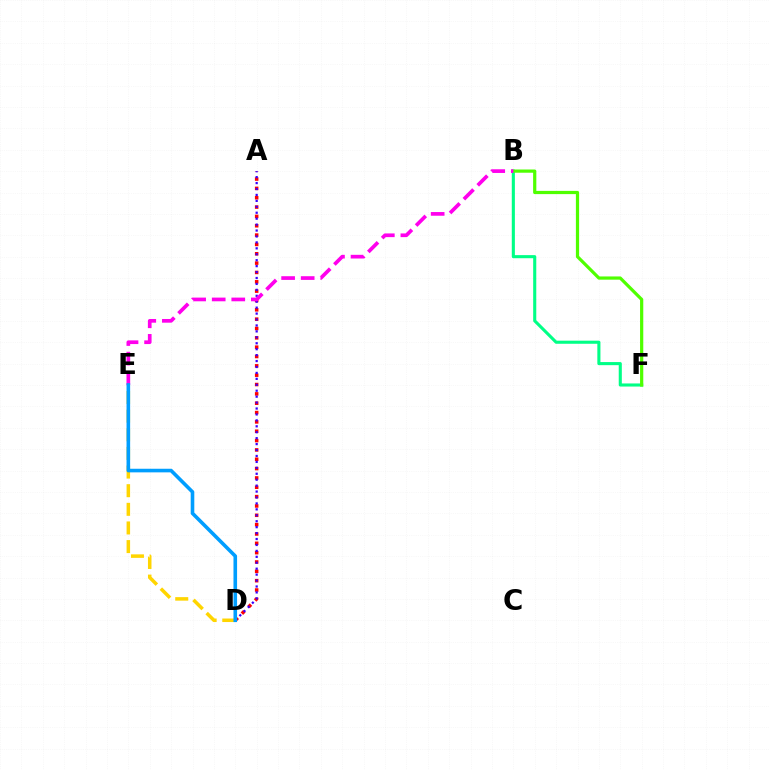{('B', 'F'): [{'color': '#00ff86', 'line_style': 'solid', 'thickness': 2.23}, {'color': '#4fff00', 'line_style': 'solid', 'thickness': 2.32}], ('A', 'D'): [{'color': '#ff0000', 'line_style': 'dotted', 'thickness': 2.54}, {'color': '#3700ff', 'line_style': 'dotted', 'thickness': 1.61}], ('D', 'E'): [{'color': '#ffd500', 'line_style': 'dashed', 'thickness': 2.53}, {'color': '#009eff', 'line_style': 'solid', 'thickness': 2.6}], ('B', 'E'): [{'color': '#ff00ed', 'line_style': 'dashed', 'thickness': 2.66}]}